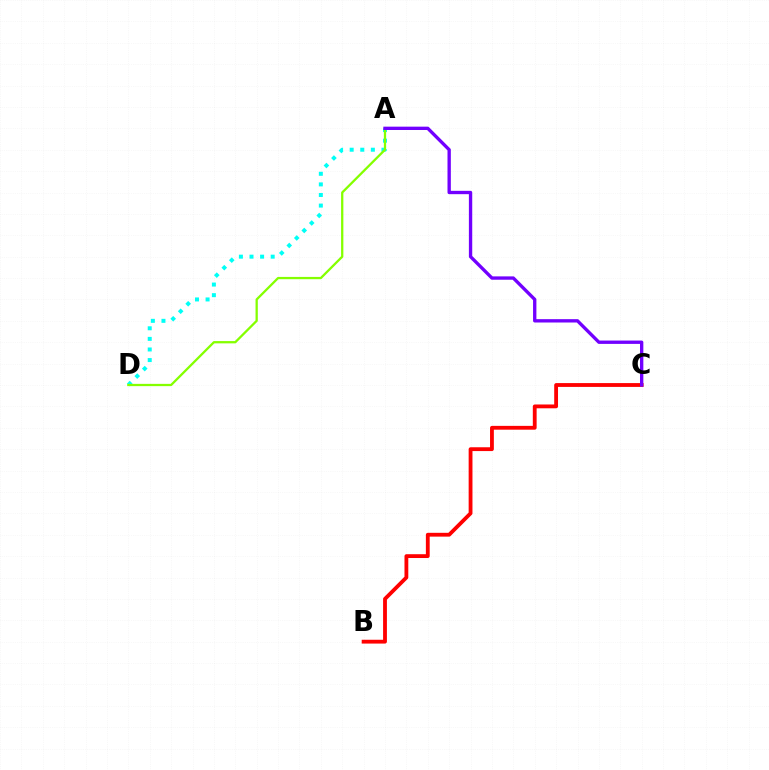{('A', 'D'): [{'color': '#00fff6', 'line_style': 'dotted', 'thickness': 2.88}, {'color': '#84ff00', 'line_style': 'solid', 'thickness': 1.64}], ('B', 'C'): [{'color': '#ff0000', 'line_style': 'solid', 'thickness': 2.75}], ('A', 'C'): [{'color': '#7200ff', 'line_style': 'solid', 'thickness': 2.41}]}